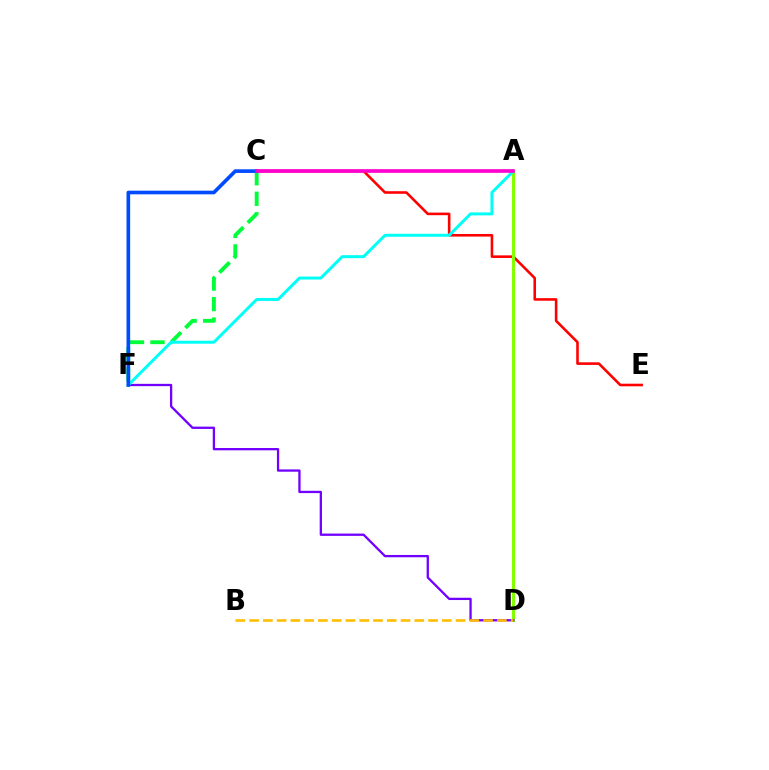{('C', 'E'): [{'color': '#ff0000', 'line_style': 'solid', 'thickness': 1.87}], ('A', 'D'): [{'color': '#84ff00', 'line_style': 'solid', 'thickness': 2.18}], ('D', 'F'): [{'color': '#7200ff', 'line_style': 'solid', 'thickness': 1.65}], ('C', 'F'): [{'color': '#00ff39', 'line_style': 'dashed', 'thickness': 2.79}, {'color': '#004bff', 'line_style': 'solid', 'thickness': 2.63}], ('A', 'F'): [{'color': '#00fff6', 'line_style': 'solid', 'thickness': 2.15}], ('A', 'C'): [{'color': '#ff00cf', 'line_style': 'solid', 'thickness': 2.63}], ('B', 'D'): [{'color': '#ffbd00', 'line_style': 'dashed', 'thickness': 1.87}]}